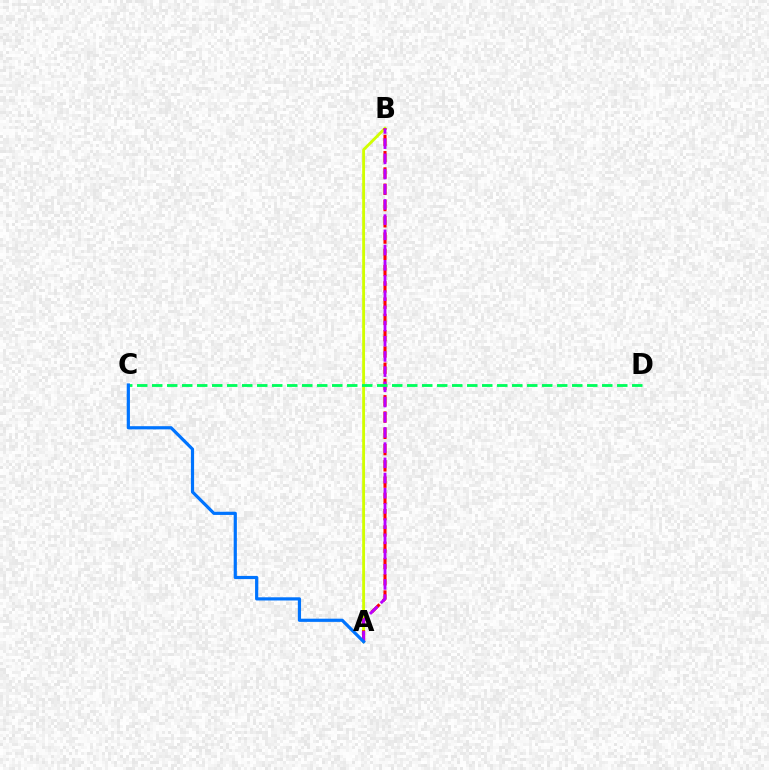{('A', 'B'): [{'color': '#d1ff00', 'line_style': 'solid', 'thickness': 2.05}, {'color': '#ff0000', 'line_style': 'dashed', 'thickness': 2.21}, {'color': '#b900ff', 'line_style': 'dashed', 'thickness': 2.06}], ('C', 'D'): [{'color': '#00ff5c', 'line_style': 'dashed', 'thickness': 2.04}], ('A', 'C'): [{'color': '#0074ff', 'line_style': 'solid', 'thickness': 2.3}]}